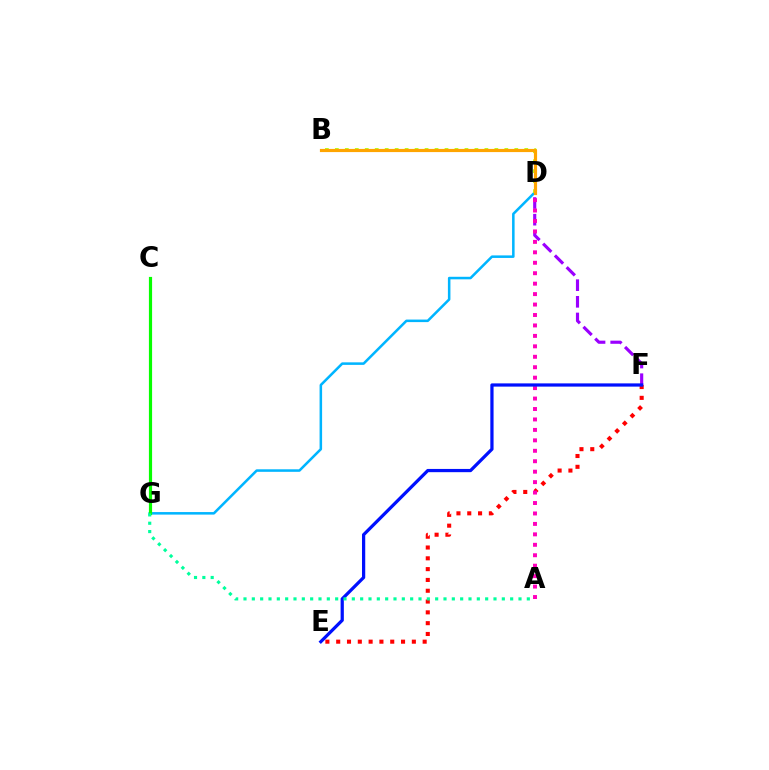{('D', 'F'): [{'color': '#9b00ff', 'line_style': 'dashed', 'thickness': 2.26}], ('E', 'F'): [{'color': '#ff0000', 'line_style': 'dotted', 'thickness': 2.94}, {'color': '#0010ff', 'line_style': 'solid', 'thickness': 2.33}], ('D', 'G'): [{'color': '#00b5ff', 'line_style': 'solid', 'thickness': 1.83}], ('C', 'G'): [{'color': '#08ff00', 'line_style': 'solid', 'thickness': 2.29}], ('B', 'D'): [{'color': '#b3ff00', 'line_style': 'dotted', 'thickness': 2.71}, {'color': '#ffa500', 'line_style': 'solid', 'thickness': 2.29}], ('A', 'D'): [{'color': '#ff00bd', 'line_style': 'dotted', 'thickness': 2.84}], ('A', 'G'): [{'color': '#00ff9d', 'line_style': 'dotted', 'thickness': 2.26}]}